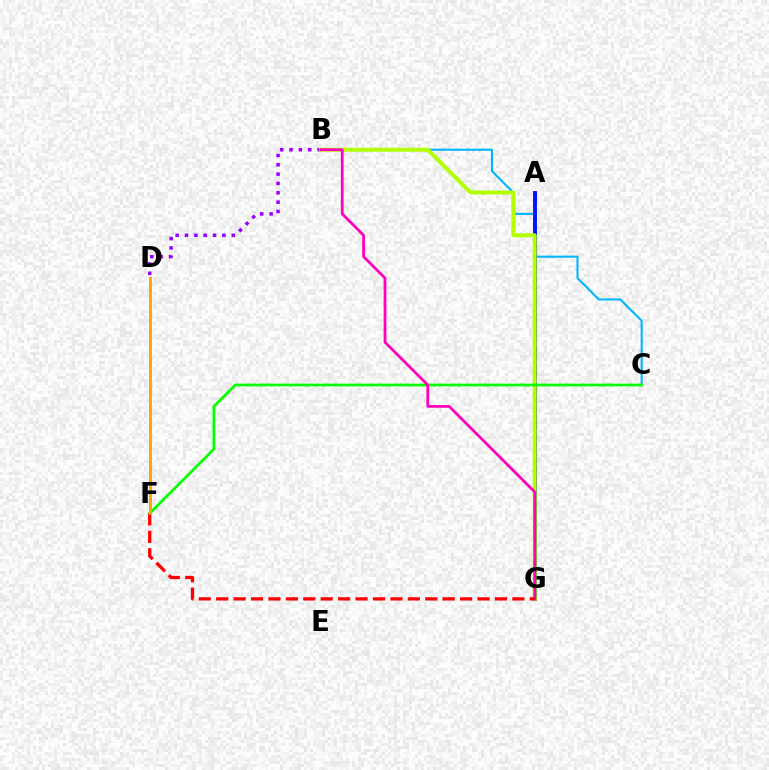{('B', 'D'): [{'color': '#9b00ff', 'line_style': 'dotted', 'thickness': 2.54}], ('B', 'C'): [{'color': '#00b5ff', 'line_style': 'solid', 'thickness': 1.51}], ('A', 'G'): [{'color': '#00ff9d', 'line_style': 'dashed', 'thickness': 2.34}, {'color': '#0010ff', 'line_style': 'solid', 'thickness': 2.79}], ('B', 'G'): [{'color': '#b3ff00', 'line_style': 'solid', 'thickness': 2.85}, {'color': '#ff00bd', 'line_style': 'solid', 'thickness': 1.99}], ('C', 'F'): [{'color': '#08ff00', 'line_style': 'solid', 'thickness': 1.98}], ('F', 'G'): [{'color': '#ff0000', 'line_style': 'dashed', 'thickness': 2.37}], ('D', 'F'): [{'color': '#ffa500', 'line_style': 'solid', 'thickness': 2.11}]}